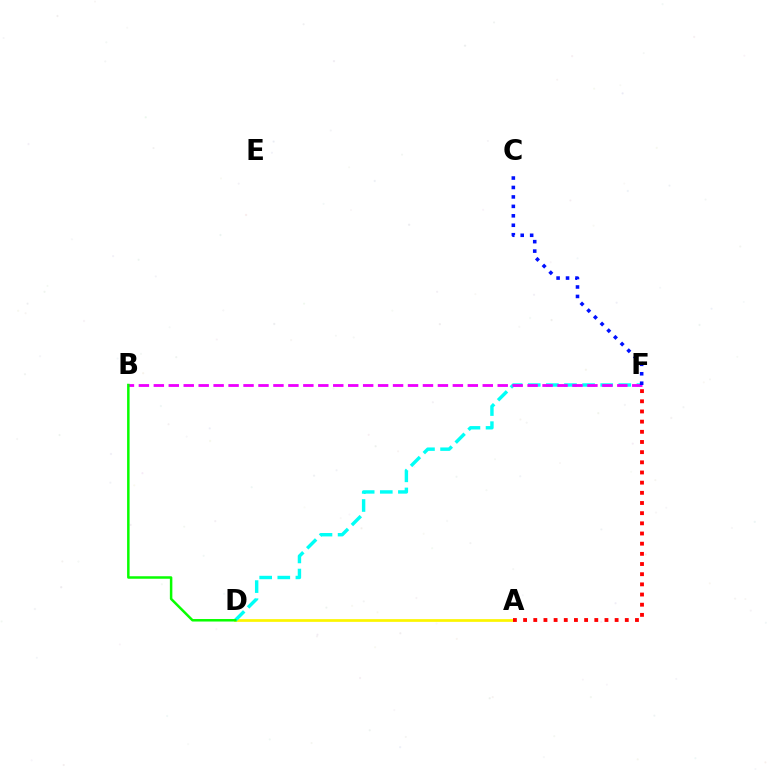{('A', 'D'): [{'color': '#fcf500', 'line_style': 'solid', 'thickness': 1.96}], ('D', 'F'): [{'color': '#00fff6', 'line_style': 'dashed', 'thickness': 2.46}], ('B', 'F'): [{'color': '#ee00ff', 'line_style': 'dashed', 'thickness': 2.03}], ('B', 'D'): [{'color': '#08ff00', 'line_style': 'solid', 'thickness': 1.8}], ('A', 'F'): [{'color': '#ff0000', 'line_style': 'dotted', 'thickness': 2.76}], ('C', 'F'): [{'color': '#0010ff', 'line_style': 'dotted', 'thickness': 2.57}]}